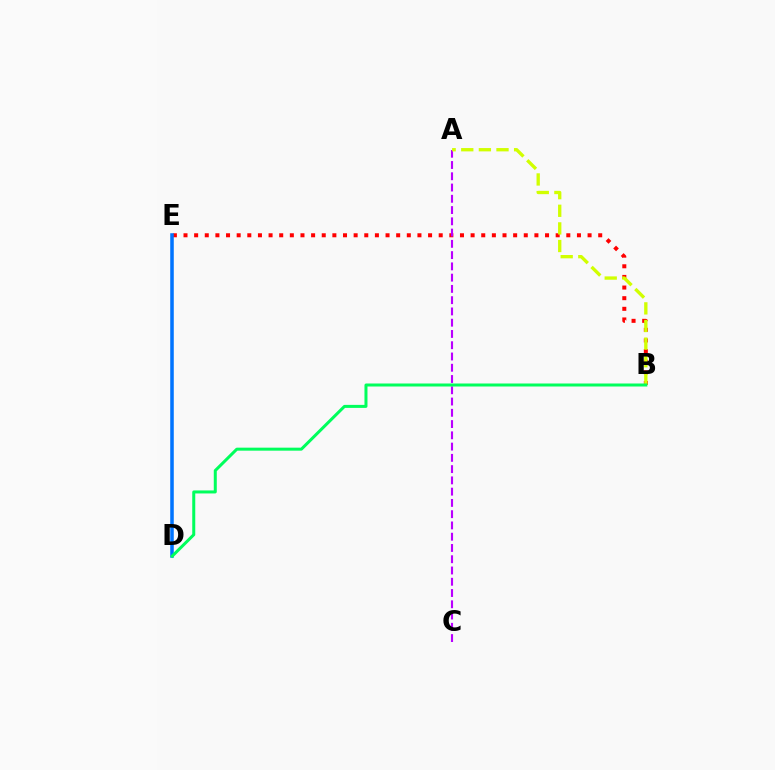{('B', 'E'): [{'color': '#ff0000', 'line_style': 'dotted', 'thickness': 2.89}], ('A', 'C'): [{'color': '#b900ff', 'line_style': 'dashed', 'thickness': 1.53}], ('A', 'B'): [{'color': '#d1ff00', 'line_style': 'dashed', 'thickness': 2.39}], ('D', 'E'): [{'color': '#0074ff', 'line_style': 'solid', 'thickness': 2.55}], ('B', 'D'): [{'color': '#00ff5c', 'line_style': 'solid', 'thickness': 2.17}]}